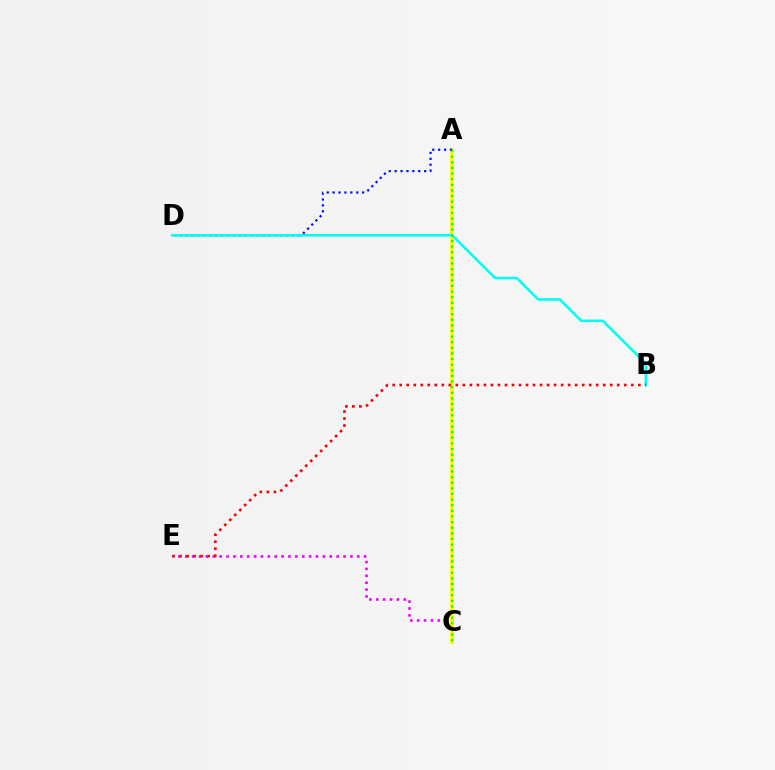{('C', 'E'): [{'color': '#ee00ff', 'line_style': 'dotted', 'thickness': 1.87}], ('A', 'C'): [{'color': '#fcf500', 'line_style': 'solid', 'thickness': 2.65}, {'color': '#08ff00', 'line_style': 'dotted', 'thickness': 1.53}], ('A', 'D'): [{'color': '#0010ff', 'line_style': 'dotted', 'thickness': 1.6}], ('B', 'D'): [{'color': '#00fff6', 'line_style': 'solid', 'thickness': 1.85}], ('B', 'E'): [{'color': '#ff0000', 'line_style': 'dotted', 'thickness': 1.91}]}